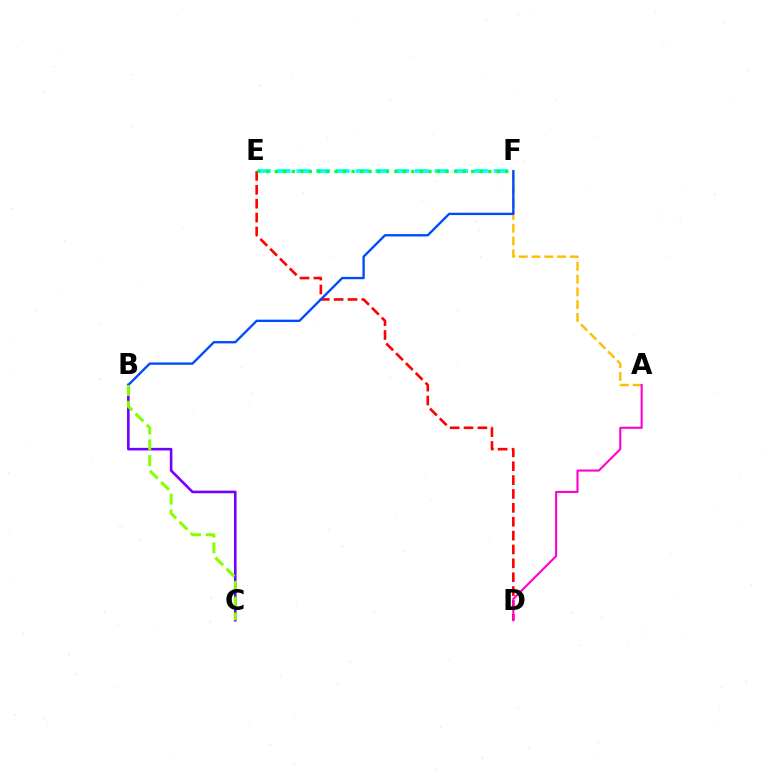{('E', 'F'): [{'color': '#00fff6', 'line_style': 'dashed', 'thickness': 2.68}, {'color': '#00ff39', 'line_style': 'dotted', 'thickness': 2.32}], ('B', 'C'): [{'color': '#7200ff', 'line_style': 'solid', 'thickness': 1.87}, {'color': '#84ff00', 'line_style': 'dashed', 'thickness': 2.15}], ('D', 'E'): [{'color': '#ff0000', 'line_style': 'dashed', 'thickness': 1.88}], ('A', 'F'): [{'color': '#ffbd00', 'line_style': 'dashed', 'thickness': 1.74}], ('B', 'F'): [{'color': '#004bff', 'line_style': 'solid', 'thickness': 1.69}], ('A', 'D'): [{'color': '#ff00cf', 'line_style': 'solid', 'thickness': 1.51}]}